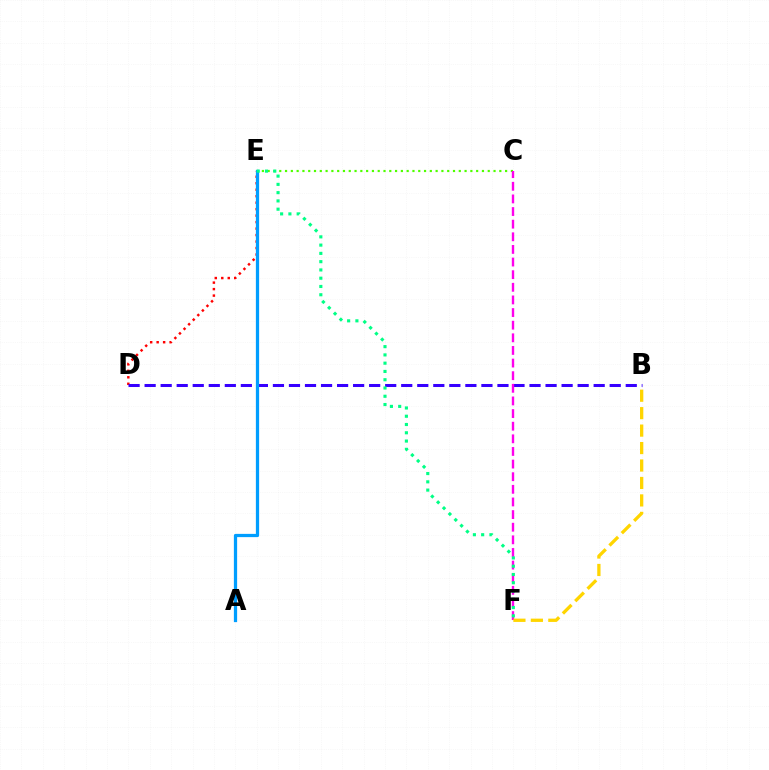{('D', 'E'): [{'color': '#ff0000', 'line_style': 'dotted', 'thickness': 1.76}], ('C', 'E'): [{'color': '#4fff00', 'line_style': 'dotted', 'thickness': 1.57}], ('B', 'D'): [{'color': '#3700ff', 'line_style': 'dashed', 'thickness': 2.18}], ('C', 'F'): [{'color': '#ff00ed', 'line_style': 'dashed', 'thickness': 1.72}], ('A', 'E'): [{'color': '#009eff', 'line_style': 'solid', 'thickness': 2.34}], ('B', 'F'): [{'color': '#ffd500', 'line_style': 'dashed', 'thickness': 2.37}], ('E', 'F'): [{'color': '#00ff86', 'line_style': 'dotted', 'thickness': 2.25}]}